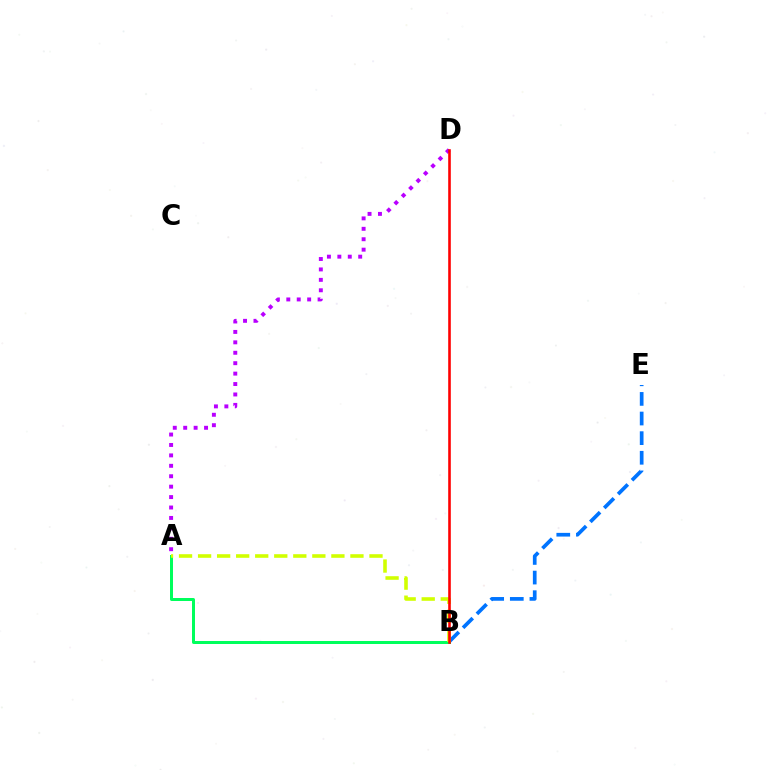{('A', 'D'): [{'color': '#b900ff', 'line_style': 'dotted', 'thickness': 2.83}], ('B', 'E'): [{'color': '#0074ff', 'line_style': 'dashed', 'thickness': 2.67}], ('A', 'B'): [{'color': '#00ff5c', 'line_style': 'solid', 'thickness': 2.15}, {'color': '#d1ff00', 'line_style': 'dashed', 'thickness': 2.59}], ('B', 'D'): [{'color': '#ff0000', 'line_style': 'solid', 'thickness': 1.87}]}